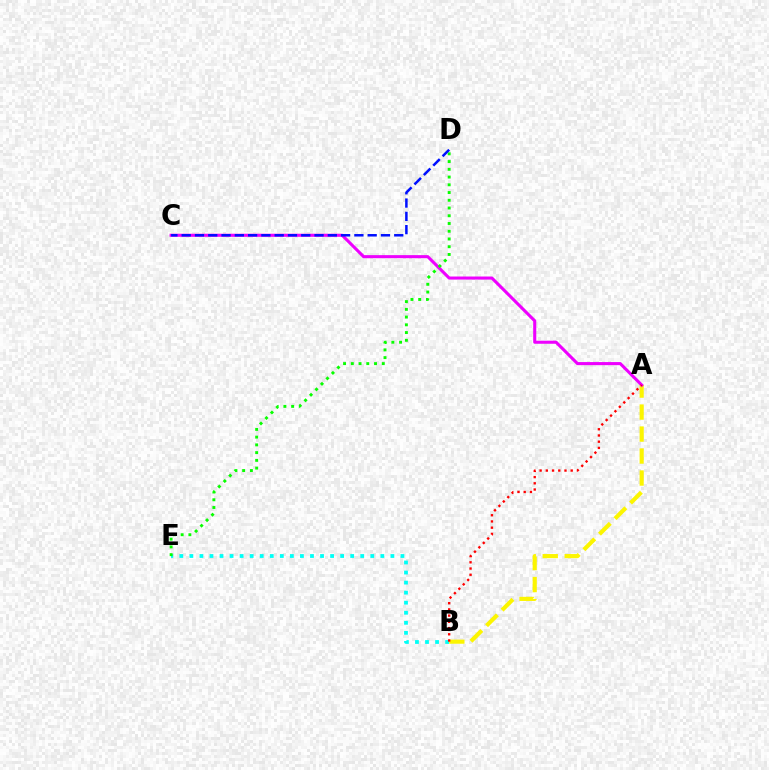{('B', 'E'): [{'color': '#00fff6', 'line_style': 'dotted', 'thickness': 2.73}], ('A', 'B'): [{'color': '#fcf500', 'line_style': 'dashed', 'thickness': 2.99}, {'color': '#ff0000', 'line_style': 'dotted', 'thickness': 1.69}], ('A', 'C'): [{'color': '#ee00ff', 'line_style': 'solid', 'thickness': 2.22}], ('D', 'E'): [{'color': '#08ff00', 'line_style': 'dotted', 'thickness': 2.1}], ('C', 'D'): [{'color': '#0010ff', 'line_style': 'dashed', 'thickness': 1.8}]}